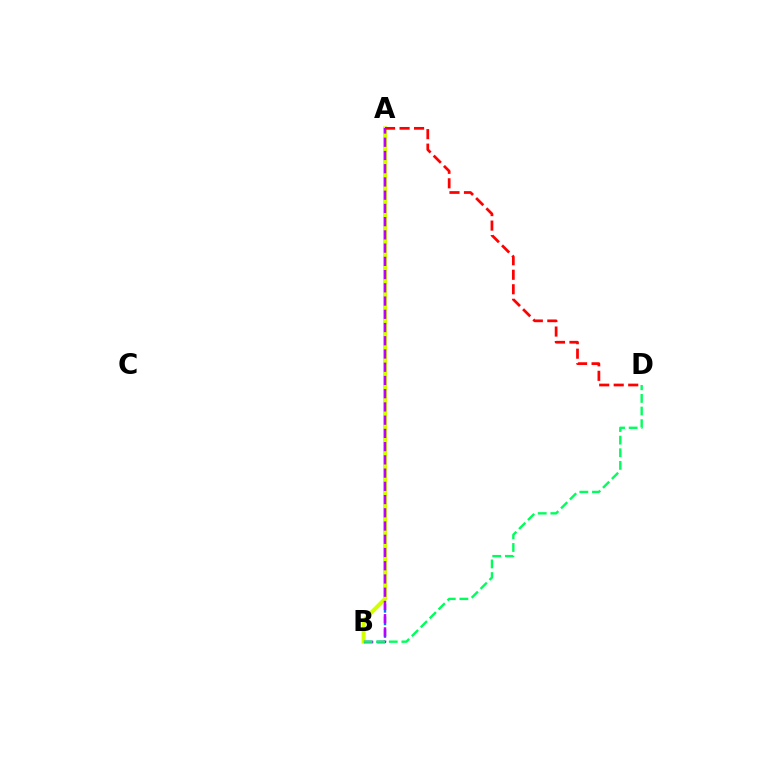{('A', 'B'): [{'color': '#0074ff', 'line_style': 'dashed', 'thickness': 1.71}, {'color': '#d1ff00', 'line_style': 'solid', 'thickness': 2.88}, {'color': '#b900ff', 'line_style': 'dashed', 'thickness': 1.8}], ('A', 'D'): [{'color': '#ff0000', 'line_style': 'dashed', 'thickness': 1.97}], ('B', 'D'): [{'color': '#00ff5c', 'line_style': 'dashed', 'thickness': 1.71}]}